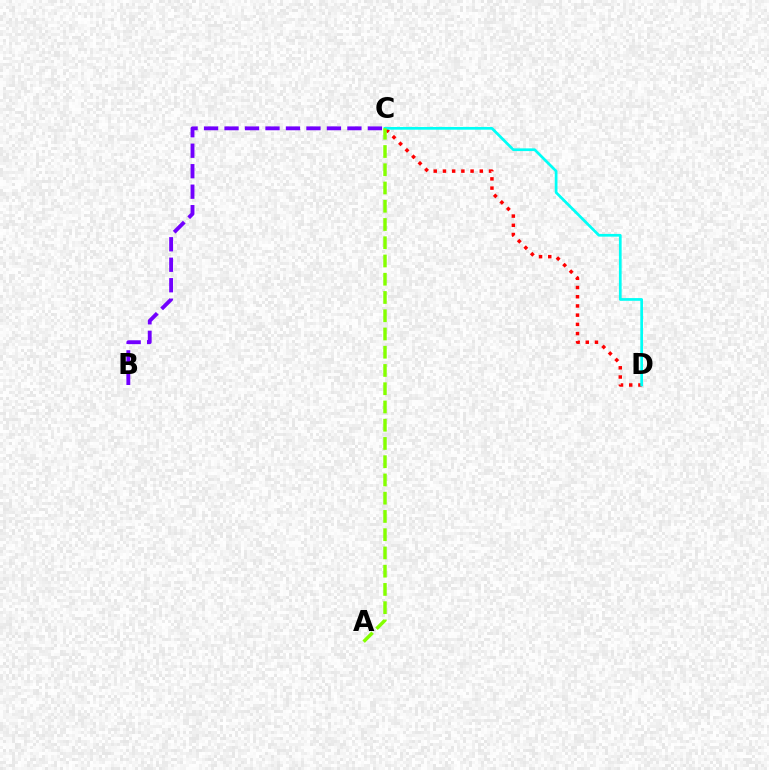{('C', 'D'): [{'color': '#ff0000', 'line_style': 'dotted', 'thickness': 2.5}, {'color': '#00fff6', 'line_style': 'solid', 'thickness': 1.96}], ('A', 'C'): [{'color': '#84ff00', 'line_style': 'dashed', 'thickness': 2.48}], ('B', 'C'): [{'color': '#7200ff', 'line_style': 'dashed', 'thickness': 2.78}]}